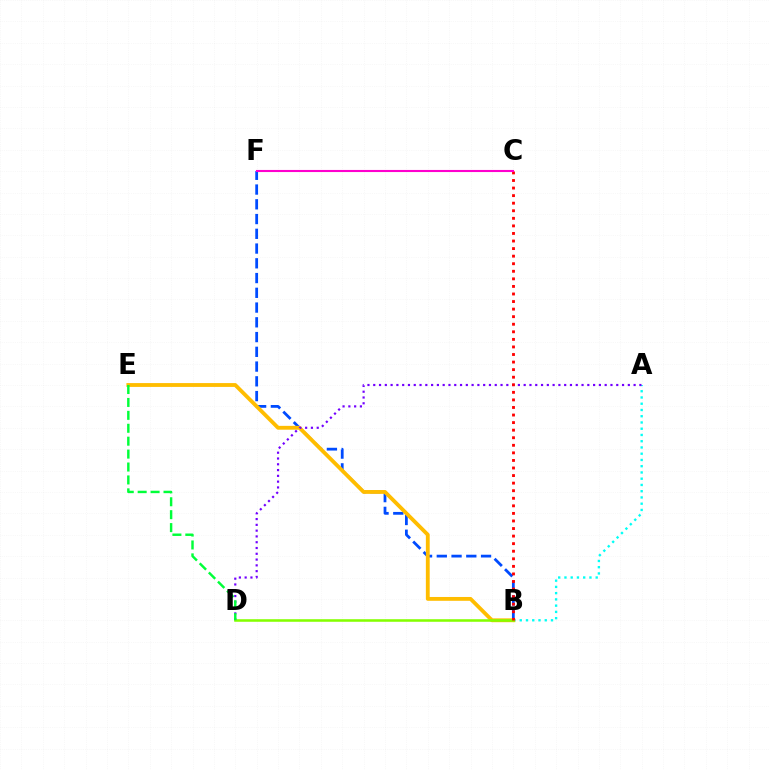{('A', 'B'): [{'color': '#00fff6', 'line_style': 'dotted', 'thickness': 1.7}], ('B', 'F'): [{'color': '#004bff', 'line_style': 'dashed', 'thickness': 2.0}], ('B', 'E'): [{'color': '#ffbd00', 'line_style': 'solid', 'thickness': 2.76}], ('A', 'D'): [{'color': '#7200ff', 'line_style': 'dotted', 'thickness': 1.57}], ('B', 'D'): [{'color': '#84ff00', 'line_style': 'solid', 'thickness': 1.84}], ('B', 'C'): [{'color': '#ff0000', 'line_style': 'dotted', 'thickness': 2.06}], ('C', 'F'): [{'color': '#ff00cf', 'line_style': 'solid', 'thickness': 1.51}], ('D', 'E'): [{'color': '#00ff39', 'line_style': 'dashed', 'thickness': 1.76}]}